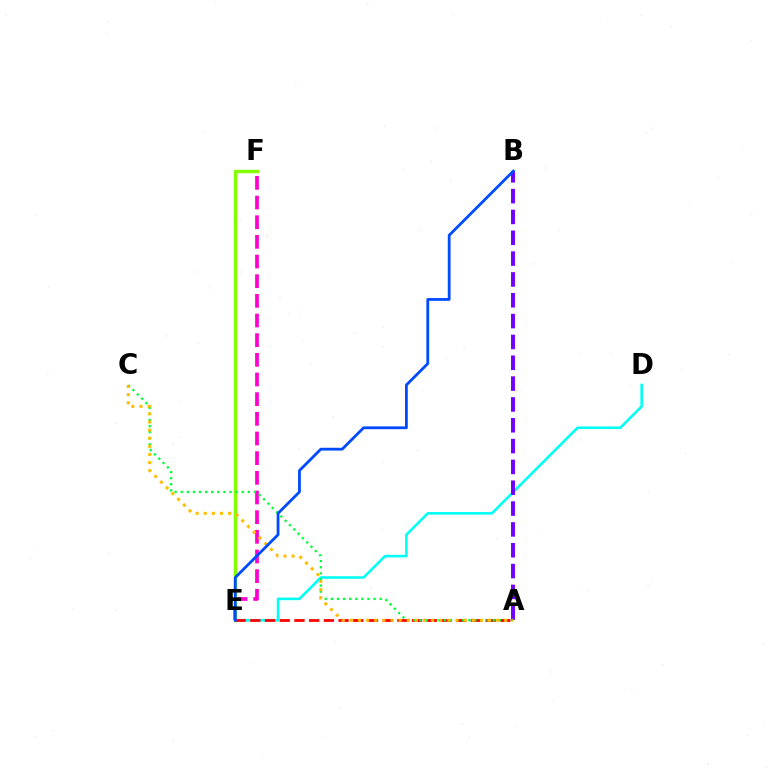{('D', 'E'): [{'color': '#00fff6', 'line_style': 'solid', 'thickness': 1.87}], ('E', 'F'): [{'color': '#ff00cf', 'line_style': 'dashed', 'thickness': 2.67}, {'color': '#84ff00', 'line_style': 'solid', 'thickness': 2.48}], ('A', 'E'): [{'color': '#ff0000', 'line_style': 'dashed', 'thickness': 2.0}], ('A', 'B'): [{'color': '#7200ff', 'line_style': 'dashed', 'thickness': 2.83}], ('A', 'C'): [{'color': '#00ff39', 'line_style': 'dotted', 'thickness': 1.66}, {'color': '#ffbd00', 'line_style': 'dotted', 'thickness': 2.21}], ('B', 'E'): [{'color': '#004bff', 'line_style': 'solid', 'thickness': 2.01}]}